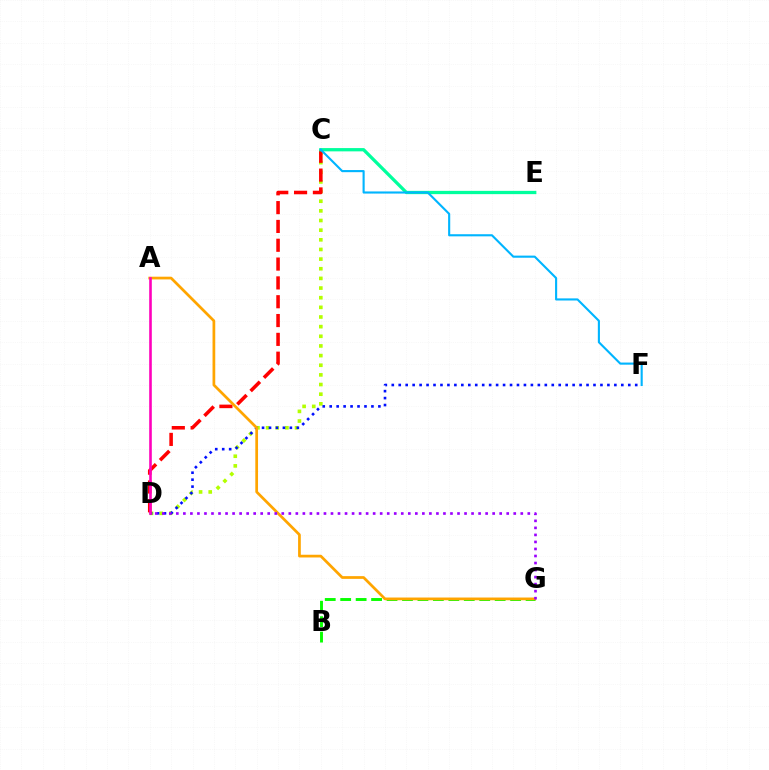{('C', 'D'): [{'color': '#b3ff00', 'line_style': 'dotted', 'thickness': 2.62}, {'color': '#ff0000', 'line_style': 'dashed', 'thickness': 2.56}], ('D', 'F'): [{'color': '#0010ff', 'line_style': 'dotted', 'thickness': 1.89}], ('B', 'G'): [{'color': '#08ff00', 'line_style': 'dashed', 'thickness': 2.1}], ('A', 'G'): [{'color': '#ffa500', 'line_style': 'solid', 'thickness': 1.96}], ('C', 'E'): [{'color': '#00ff9d', 'line_style': 'solid', 'thickness': 2.36}], ('D', 'G'): [{'color': '#9b00ff', 'line_style': 'dotted', 'thickness': 1.91}], ('C', 'F'): [{'color': '#00b5ff', 'line_style': 'solid', 'thickness': 1.52}], ('A', 'D'): [{'color': '#ff00bd', 'line_style': 'solid', 'thickness': 1.88}]}